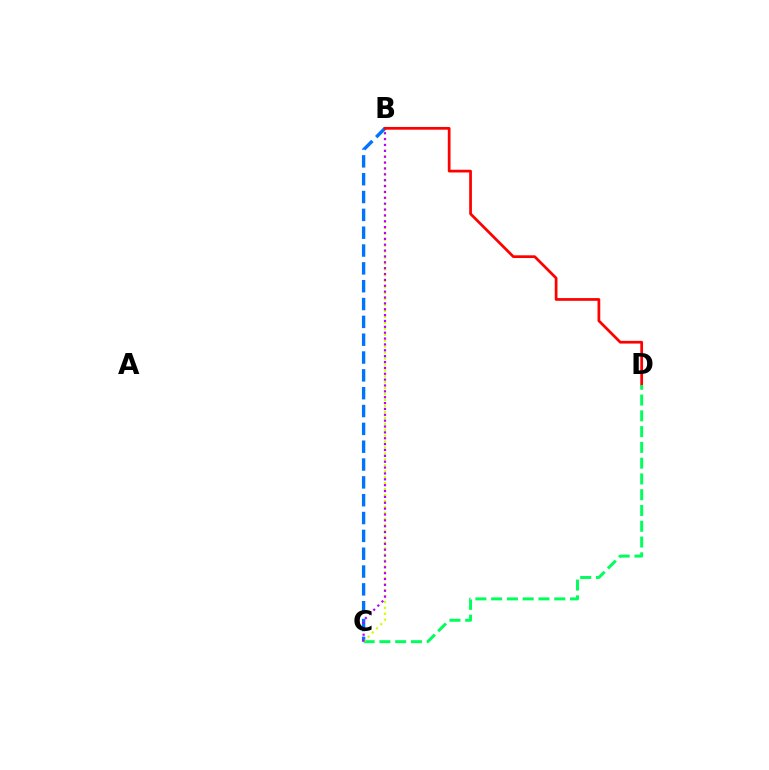{('B', 'C'): [{'color': '#0074ff', 'line_style': 'dashed', 'thickness': 2.42}, {'color': '#d1ff00', 'line_style': 'dotted', 'thickness': 1.61}, {'color': '#b900ff', 'line_style': 'dotted', 'thickness': 1.59}], ('B', 'D'): [{'color': '#ff0000', 'line_style': 'solid', 'thickness': 1.96}], ('C', 'D'): [{'color': '#00ff5c', 'line_style': 'dashed', 'thickness': 2.14}]}